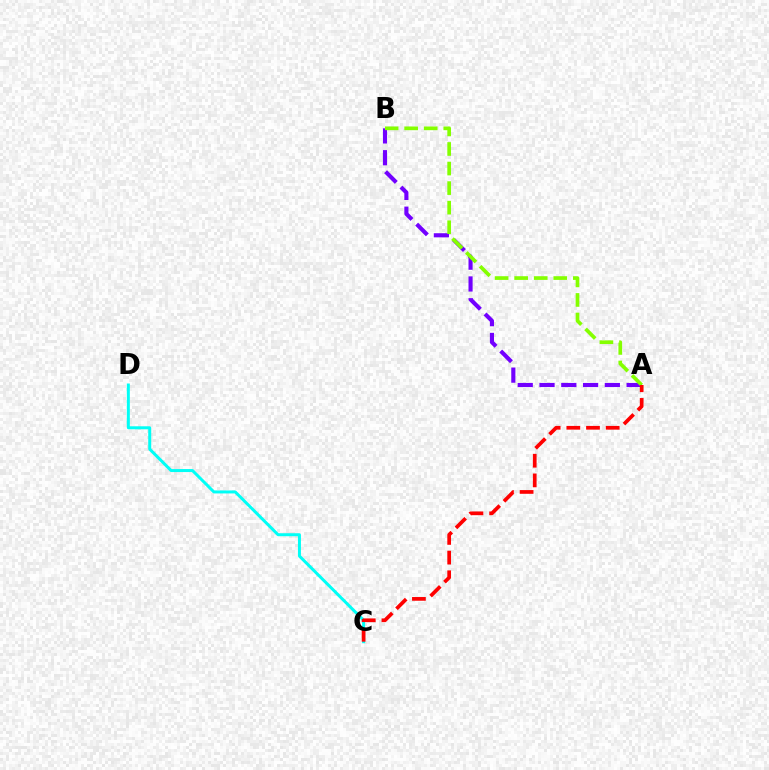{('C', 'D'): [{'color': '#00fff6', 'line_style': 'solid', 'thickness': 2.16}], ('A', 'B'): [{'color': '#7200ff', 'line_style': 'dashed', 'thickness': 2.96}, {'color': '#84ff00', 'line_style': 'dashed', 'thickness': 2.66}], ('A', 'C'): [{'color': '#ff0000', 'line_style': 'dashed', 'thickness': 2.67}]}